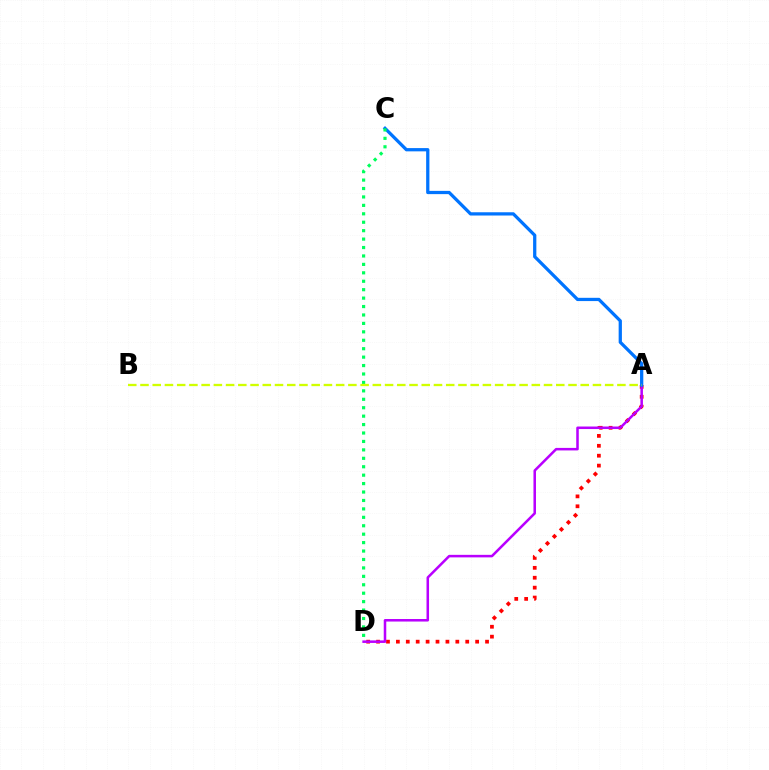{('A', 'D'): [{'color': '#ff0000', 'line_style': 'dotted', 'thickness': 2.69}, {'color': '#b900ff', 'line_style': 'solid', 'thickness': 1.82}], ('A', 'C'): [{'color': '#0074ff', 'line_style': 'solid', 'thickness': 2.35}], ('C', 'D'): [{'color': '#00ff5c', 'line_style': 'dotted', 'thickness': 2.29}], ('A', 'B'): [{'color': '#d1ff00', 'line_style': 'dashed', 'thickness': 1.66}]}